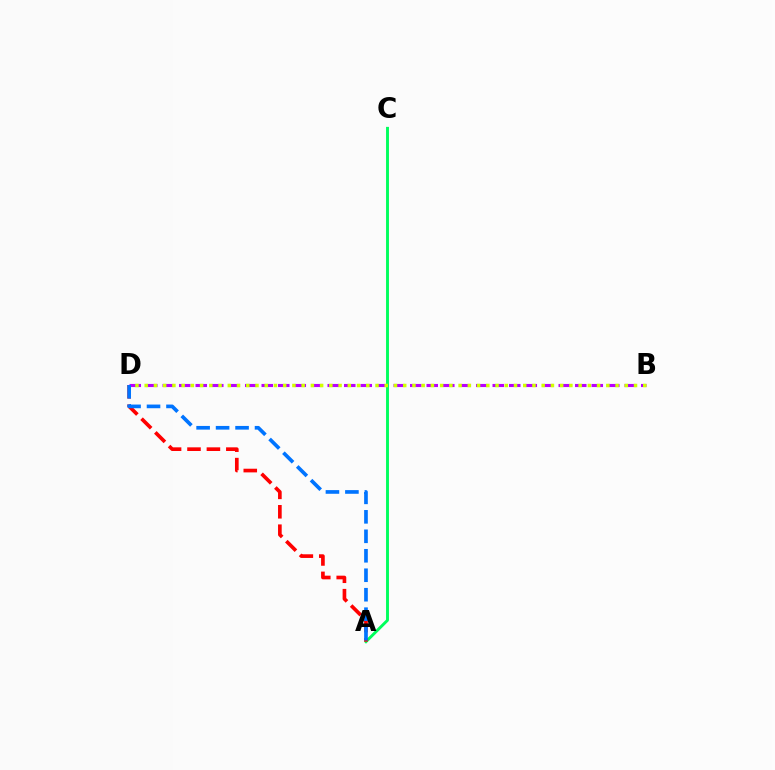{('B', 'D'): [{'color': '#b900ff', 'line_style': 'dashed', 'thickness': 2.24}, {'color': '#d1ff00', 'line_style': 'dotted', 'thickness': 2.51}], ('A', 'C'): [{'color': '#00ff5c', 'line_style': 'solid', 'thickness': 2.09}], ('A', 'D'): [{'color': '#ff0000', 'line_style': 'dashed', 'thickness': 2.64}, {'color': '#0074ff', 'line_style': 'dashed', 'thickness': 2.65}]}